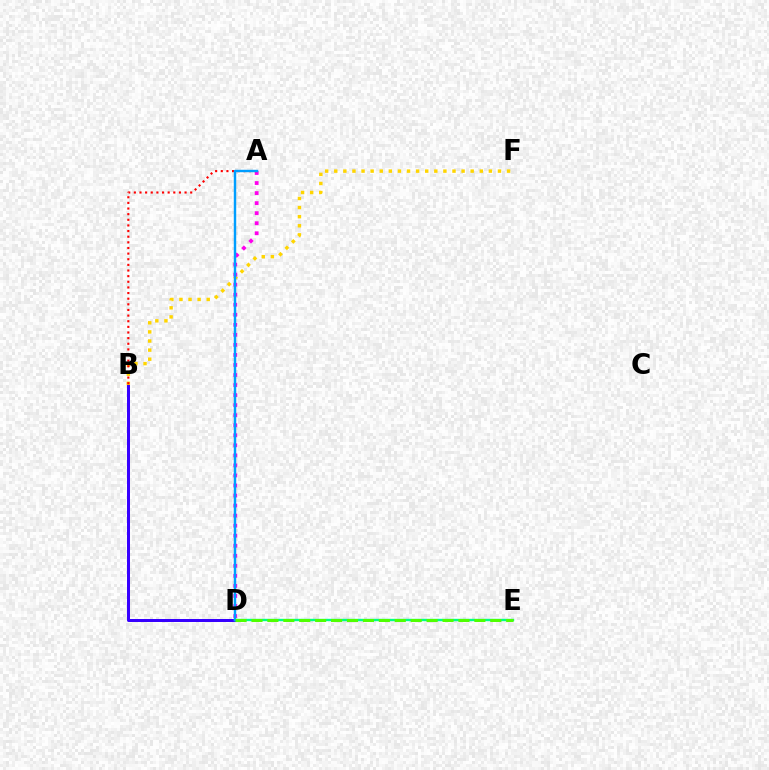{('B', 'D'): [{'color': '#3700ff', 'line_style': 'solid', 'thickness': 2.16}], ('D', 'E'): [{'color': '#00ff86', 'line_style': 'solid', 'thickness': 1.71}, {'color': '#4fff00', 'line_style': 'dashed', 'thickness': 2.16}], ('B', 'F'): [{'color': '#ffd500', 'line_style': 'dotted', 'thickness': 2.47}], ('A', 'D'): [{'color': '#ff00ed', 'line_style': 'dotted', 'thickness': 2.73}, {'color': '#009eff', 'line_style': 'solid', 'thickness': 1.75}], ('A', 'B'): [{'color': '#ff0000', 'line_style': 'dotted', 'thickness': 1.53}]}